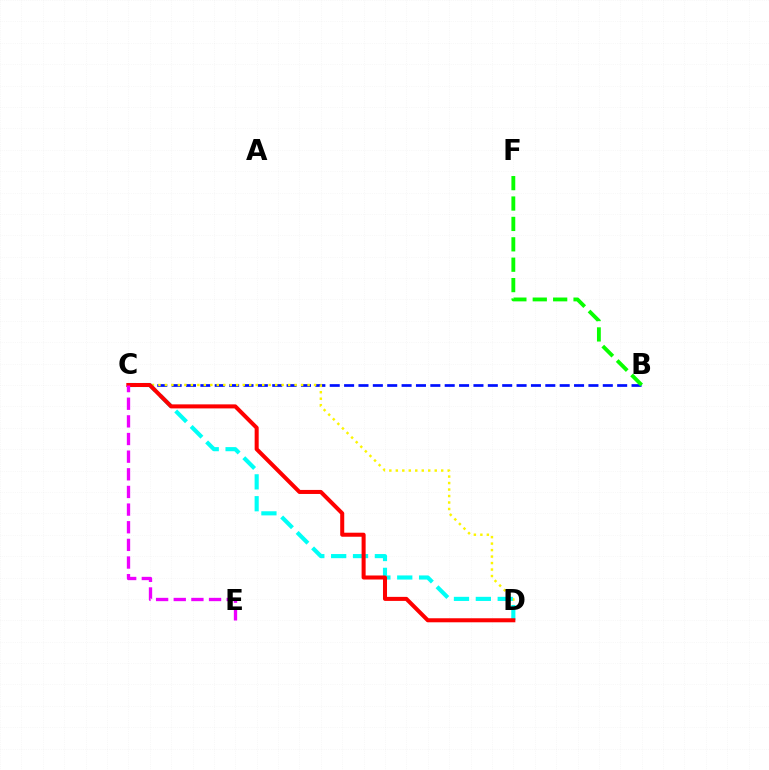{('B', 'C'): [{'color': '#0010ff', 'line_style': 'dashed', 'thickness': 1.95}], ('C', 'D'): [{'color': '#fcf500', 'line_style': 'dotted', 'thickness': 1.76}, {'color': '#00fff6', 'line_style': 'dashed', 'thickness': 2.97}, {'color': '#ff0000', 'line_style': 'solid', 'thickness': 2.9}], ('B', 'F'): [{'color': '#08ff00', 'line_style': 'dashed', 'thickness': 2.77}], ('C', 'E'): [{'color': '#ee00ff', 'line_style': 'dashed', 'thickness': 2.4}]}